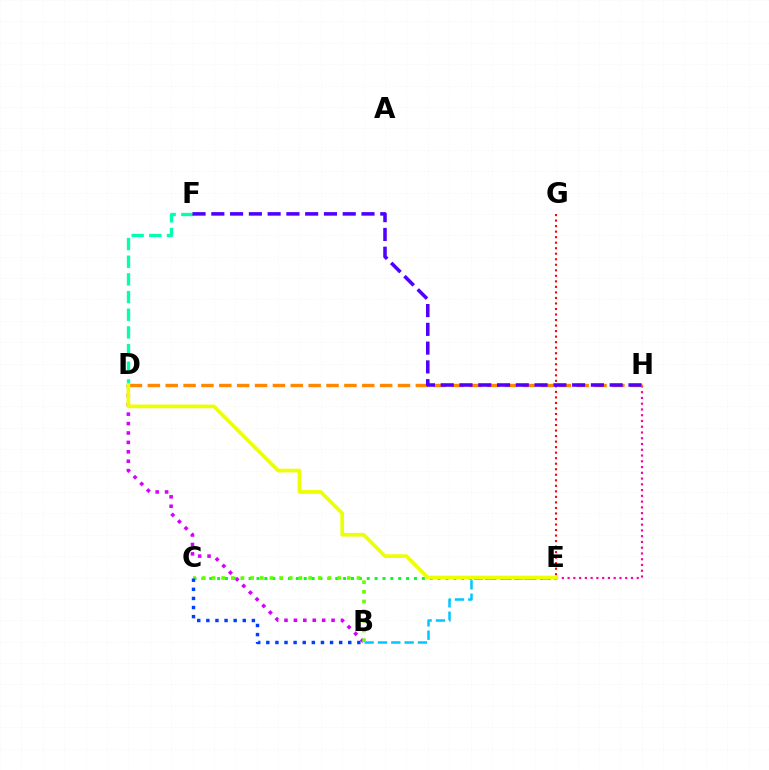{('E', 'G'): [{'color': '#ff0000', 'line_style': 'dotted', 'thickness': 1.5}], ('B', 'D'): [{'color': '#d600ff', 'line_style': 'dotted', 'thickness': 2.56}], ('B', 'E'): [{'color': '#00c7ff', 'line_style': 'dashed', 'thickness': 1.81}], ('C', 'E'): [{'color': '#00ff27', 'line_style': 'dotted', 'thickness': 2.14}], ('B', 'C'): [{'color': '#66ff00', 'line_style': 'dotted', 'thickness': 2.63}, {'color': '#003fff', 'line_style': 'dotted', 'thickness': 2.47}], ('E', 'H'): [{'color': '#ff00a0', 'line_style': 'dotted', 'thickness': 1.57}], ('D', 'F'): [{'color': '#00ffaf', 'line_style': 'dashed', 'thickness': 2.4}], ('D', 'H'): [{'color': '#ff8800', 'line_style': 'dashed', 'thickness': 2.43}], ('D', 'E'): [{'color': '#eeff00', 'line_style': 'solid', 'thickness': 2.66}], ('F', 'H'): [{'color': '#4f00ff', 'line_style': 'dashed', 'thickness': 2.55}]}